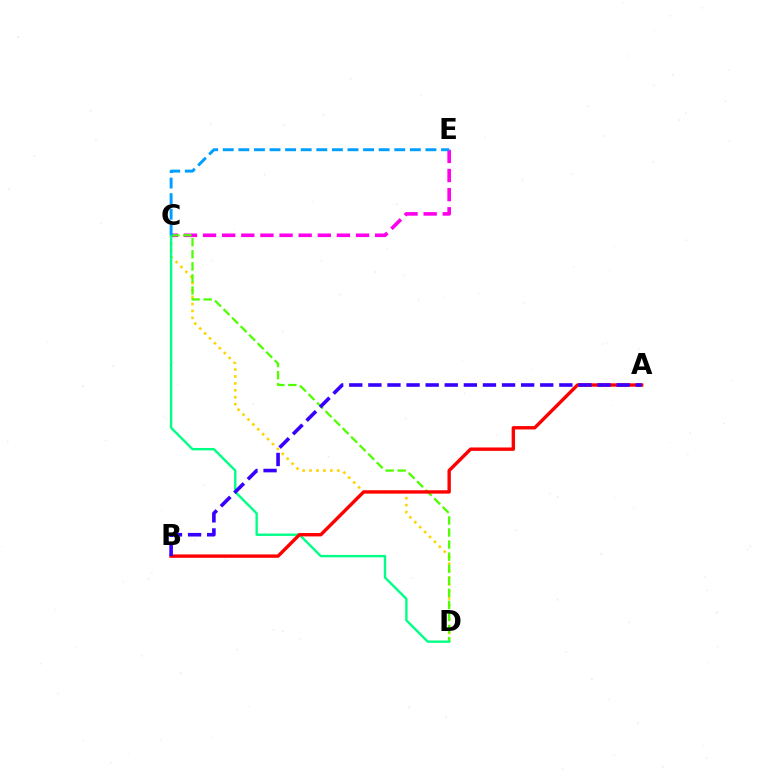{('C', 'D'): [{'color': '#ffd500', 'line_style': 'dotted', 'thickness': 1.88}, {'color': '#4fff00', 'line_style': 'dashed', 'thickness': 1.64}, {'color': '#00ff86', 'line_style': 'solid', 'thickness': 1.72}], ('C', 'E'): [{'color': '#ff00ed', 'line_style': 'dashed', 'thickness': 2.6}, {'color': '#009eff', 'line_style': 'dashed', 'thickness': 2.12}], ('A', 'B'): [{'color': '#ff0000', 'line_style': 'solid', 'thickness': 2.44}, {'color': '#3700ff', 'line_style': 'dashed', 'thickness': 2.59}]}